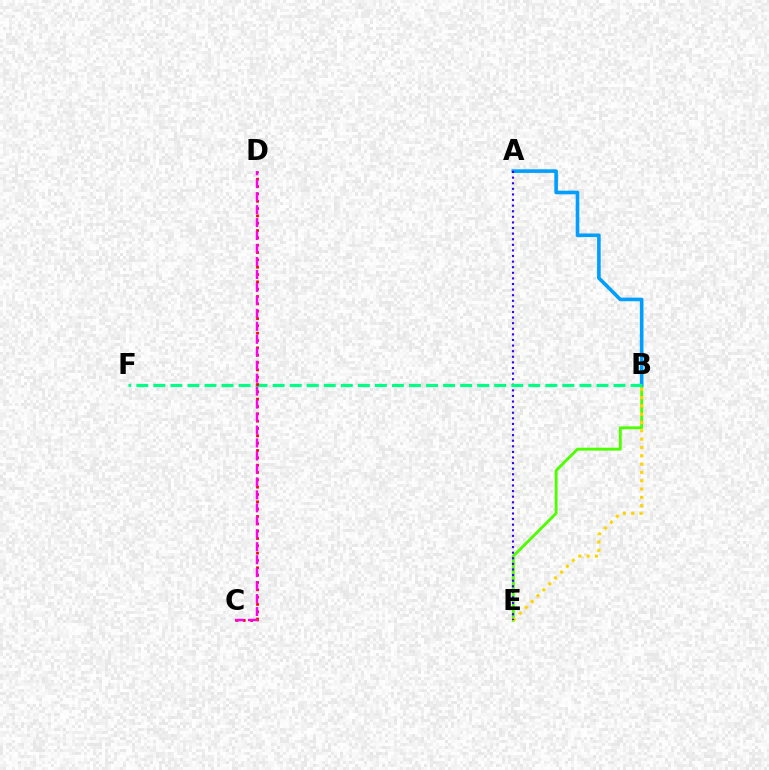{('B', 'E'): [{'color': '#4fff00', 'line_style': 'solid', 'thickness': 2.07}, {'color': '#ffd500', 'line_style': 'dotted', 'thickness': 2.26}], ('A', 'B'): [{'color': '#009eff', 'line_style': 'solid', 'thickness': 2.6}], ('A', 'E'): [{'color': '#3700ff', 'line_style': 'dotted', 'thickness': 1.52}], ('B', 'F'): [{'color': '#00ff86', 'line_style': 'dashed', 'thickness': 2.32}], ('C', 'D'): [{'color': '#ff0000', 'line_style': 'dotted', 'thickness': 1.99}, {'color': '#ff00ed', 'line_style': 'dashed', 'thickness': 1.76}]}